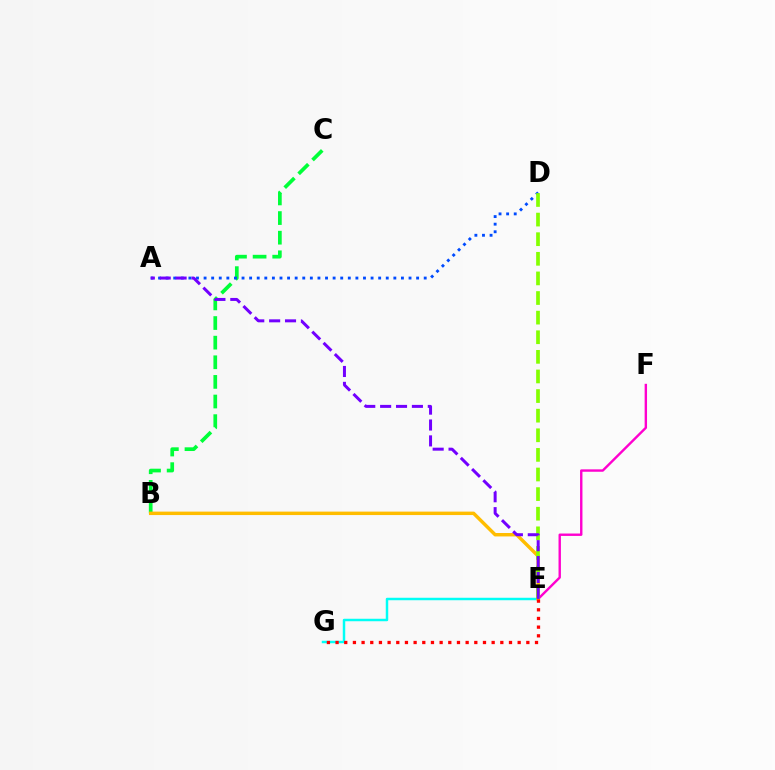{('E', 'G'): [{'color': '#00fff6', 'line_style': 'solid', 'thickness': 1.78}, {'color': '#ff0000', 'line_style': 'dotted', 'thickness': 2.36}], ('B', 'C'): [{'color': '#00ff39', 'line_style': 'dashed', 'thickness': 2.67}], ('A', 'D'): [{'color': '#004bff', 'line_style': 'dotted', 'thickness': 2.06}], ('E', 'F'): [{'color': '#ff00cf', 'line_style': 'solid', 'thickness': 1.73}], ('B', 'E'): [{'color': '#ffbd00', 'line_style': 'solid', 'thickness': 2.48}], ('D', 'E'): [{'color': '#84ff00', 'line_style': 'dashed', 'thickness': 2.66}], ('A', 'E'): [{'color': '#7200ff', 'line_style': 'dashed', 'thickness': 2.16}]}